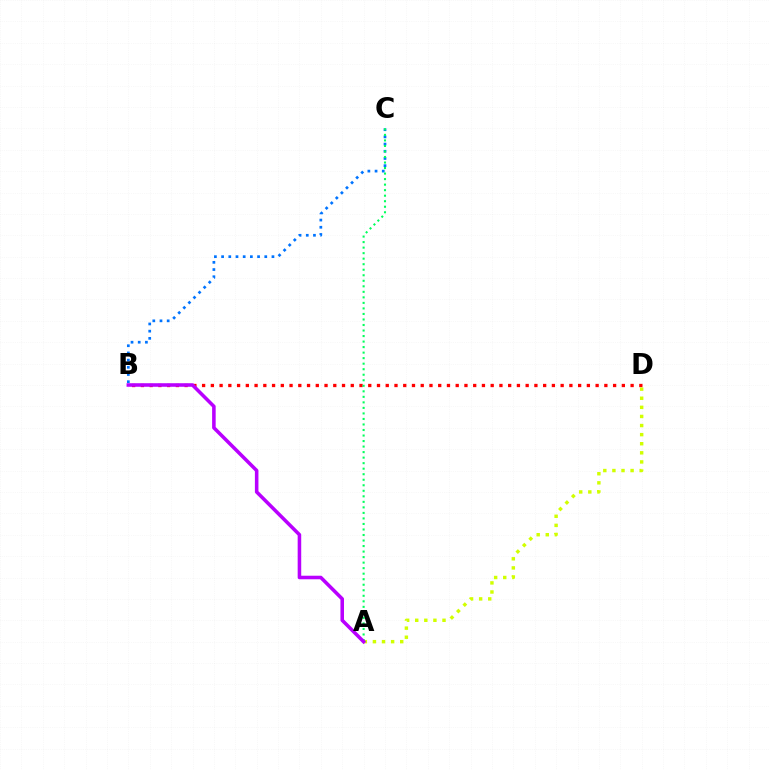{('B', 'D'): [{'color': '#ff0000', 'line_style': 'dotted', 'thickness': 2.38}], ('A', 'D'): [{'color': '#d1ff00', 'line_style': 'dotted', 'thickness': 2.47}], ('B', 'C'): [{'color': '#0074ff', 'line_style': 'dotted', 'thickness': 1.95}], ('A', 'C'): [{'color': '#00ff5c', 'line_style': 'dotted', 'thickness': 1.5}], ('A', 'B'): [{'color': '#b900ff', 'line_style': 'solid', 'thickness': 2.56}]}